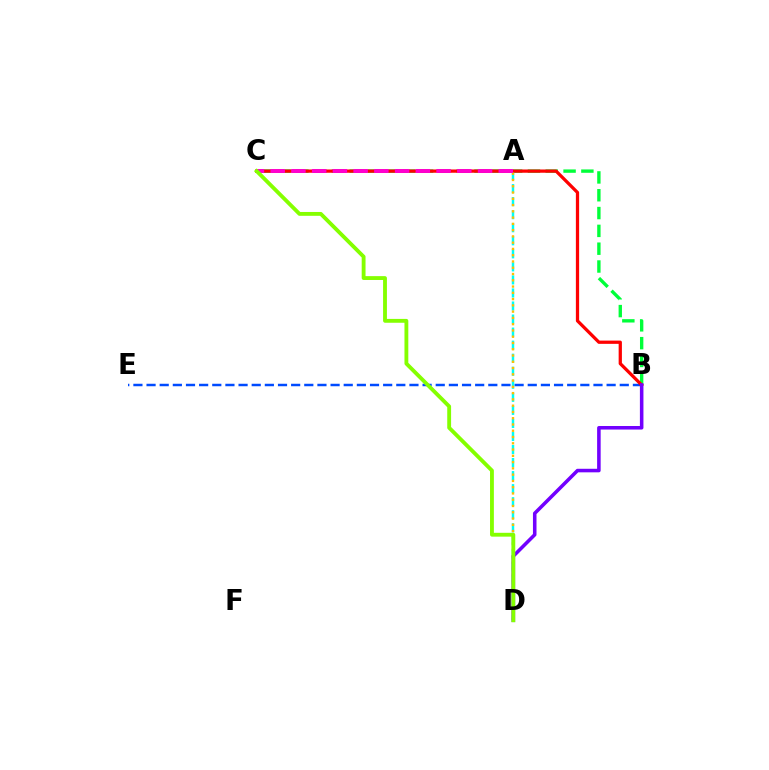{('B', 'E'): [{'color': '#004bff', 'line_style': 'dashed', 'thickness': 1.79}], ('A', 'D'): [{'color': '#00fff6', 'line_style': 'dashed', 'thickness': 1.77}, {'color': '#ffbd00', 'line_style': 'dotted', 'thickness': 1.7}], ('B', 'C'): [{'color': '#00ff39', 'line_style': 'dashed', 'thickness': 2.42}, {'color': '#ff0000', 'line_style': 'solid', 'thickness': 2.35}], ('A', 'C'): [{'color': '#ff00cf', 'line_style': 'dashed', 'thickness': 2.82}], ('B', 'D'): [{'color': '#7200ff', 'line_style': 'solid', 'thickness': 2.55}], ('C', 'D'): [{'color': '#84ff00', 'line_style': 'solid', 'thickness': 2.77}]}